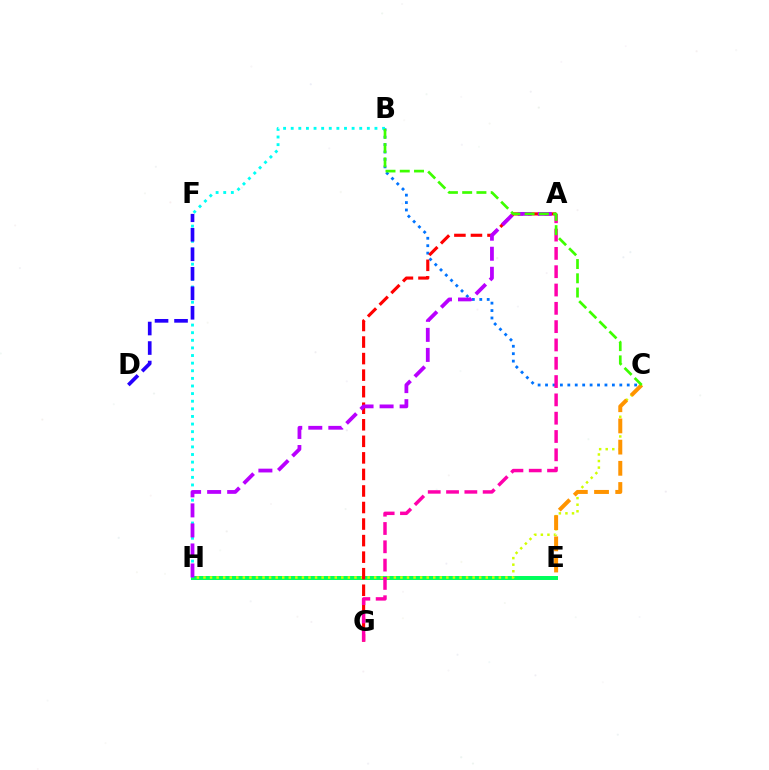{('E', 'H'): [{'color': '#00ff5c', 'line_style': 'solid', 'thickness': 2.86}], ('B', 'C'): [{'color': '#0074ff', 'line_style': 'dotted', 'thickness': 2.02}, {'color': '#3dff00', 'line_style': 'dashed', 'thickness': 1.94}], ('B', 'H'): [{'color': '#00fff6', 'line_style': 'dotted', 'thickness': 2.07}], ('C', 'H'): [{'color': '#d1ff00', 'line_style': 'dotted', 'thickness': 1.78}], ('A', 'G'): [{'color': '#ff0000', 'line_style': 'dashed', 'thickness': 2.25}, {'color': '#ff00ac', 'line_style': 'dashed', 'thickness': 2.49}], ('A', 'H'): [{'color': '#b900ff', 'line_style': 'dashed', 'thickness': 2.72}], ('D', 'F'): [{'color': '#2500ff', 'line_style': 'dashed', 'thickness': 2.65}], ('C', 'E'): [{'color': '#ff9400', 'line_style': 'dashed', 'thickness': 2.88}]}